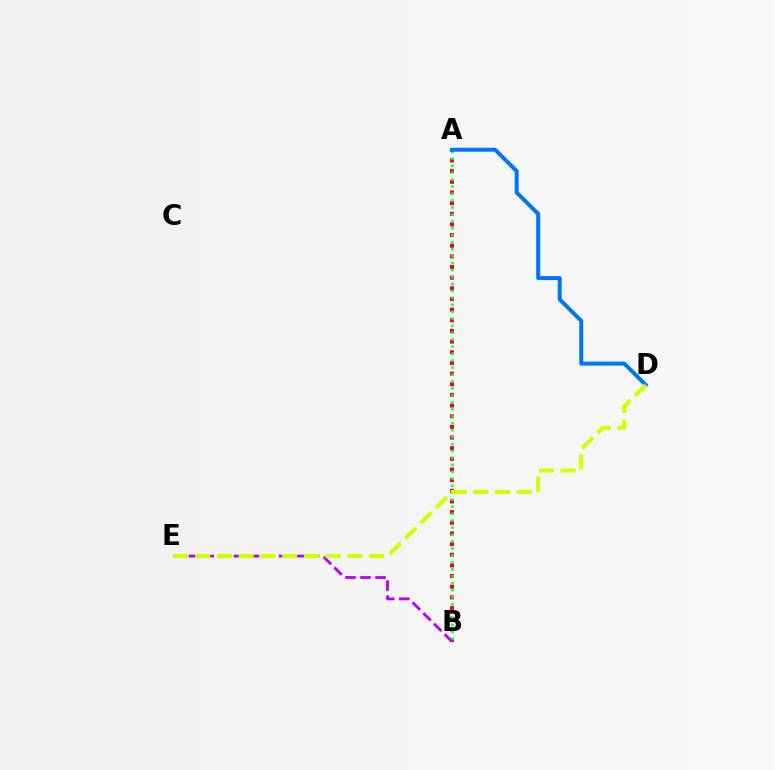{('A', 'B'): [{'color': '#ff0000', 'line_style': 'dotted', 'thickness': 2.9}, {'color': '#00ff5c', 'line_style': 'dotted', 'thickness': 1.89}], ('B', 'E'): [{'color': '#b900ff', 'line_style': 'dashed', 'thickness': 2.04}], ('A', 'D'): [{'color': '#0074ff', 'line_style': 'solid', 'thickness': 2.86}], ('D', 'E'): [{'color': '#d1ff00', 'line_style': 'dashed', 'thickness': 2.96}]}